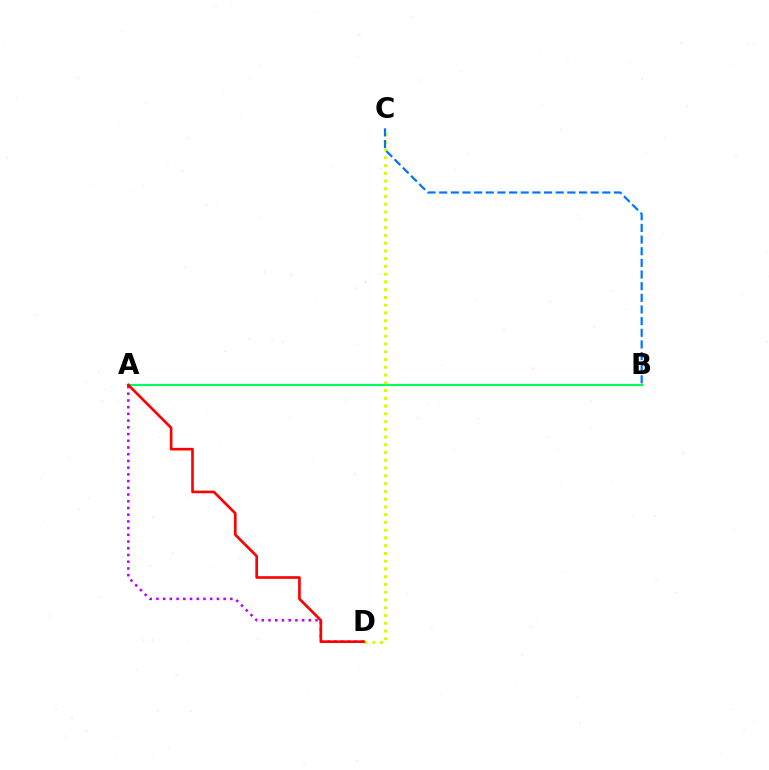{('A', 'B'): [{'color': '#00ff5c', 'line_style': 'solid', 'thickness': 1.55}], ('A', 'D'): [{'color': '#b900ff', 'line_style': 'dotted', 'thickness': 1.83}, {'color': '#ff0000', 'line_style': 'solid', 'thickness': 1.91}], ('C', 'D'): [{'color': '#d1ff00', 'line_style': 'dotted', 'thickness': 2.11}], ('B', 'C'): [{'color': '#0074ff', 'line_style': 'dashed', 'thickness': 1.58}]}